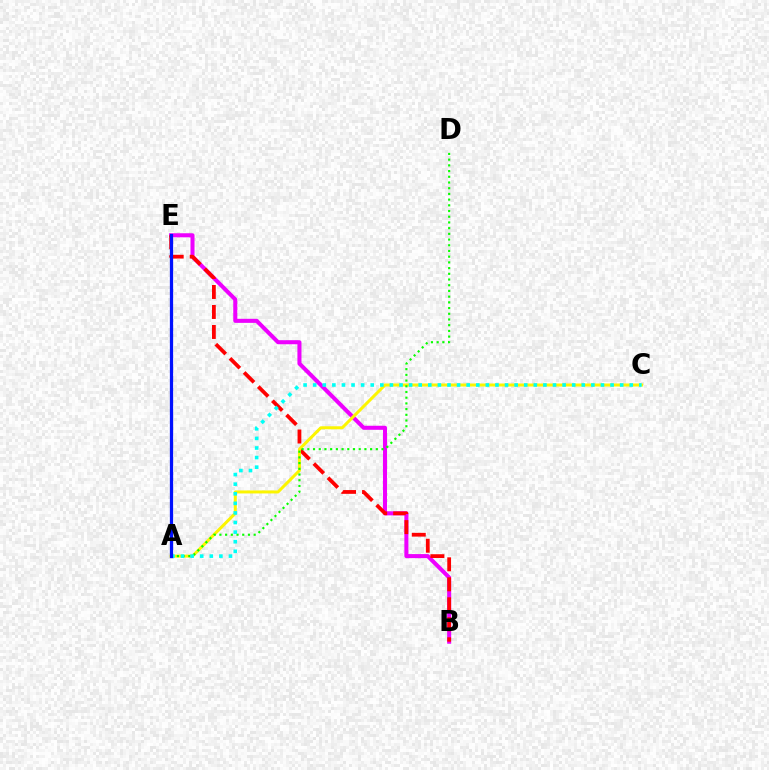{('B', 'E'): [{'color': '#ee00ff', 'line_style': 'solid', 'thickness': 2.92}, {'color': '#ff0000', 'line_style': 'dashed', 'thickness': 2.72}], ('A', 'C'): [{'color': '#fcf500', 'line_style': 'solid', 'thickness': 2.17}, {'color': '#00fff6', 'line_style': 'dotted', 'thickness': 2.61}], ('A', 'D'): [{'color': '#08ff00', 'line_style': 'dotted', 'thickness': 1.55}], ('A', 'E'): [{'color': '#0010ff', 'line_style': 'solid', 'thickness': 2.34}]}